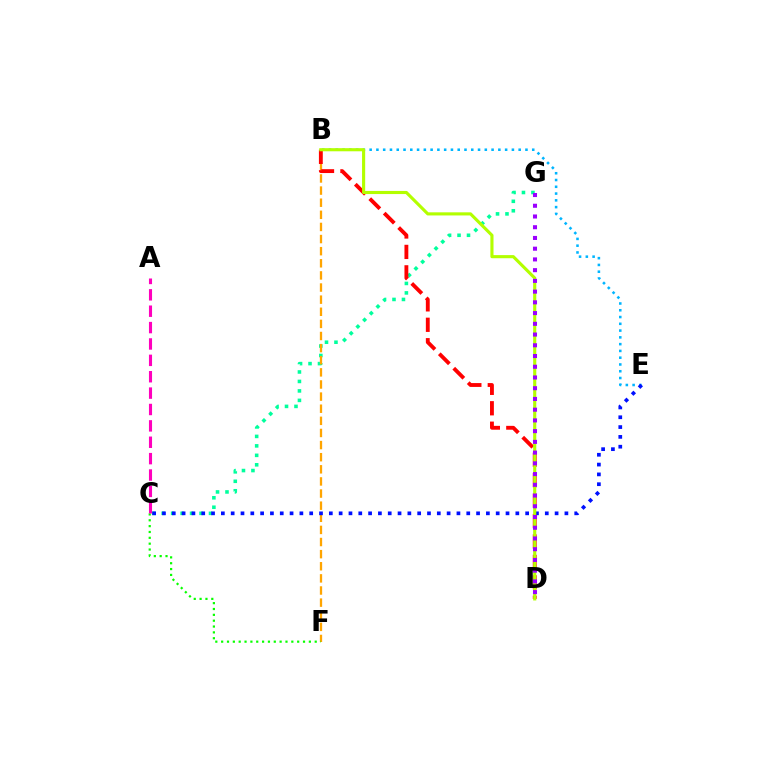{('B', 'E'): [{'color': '#00b5ff', 'line_style': 'dotted', 'thickness': 1.84}], ('C', 'G'): [{'color': '#00ff9d', 'line_style': 'dotted', 'thickness': 2.57}], ('B', 'F'): [{'color': '#ffa500', 'line_style': 'dashed', 'thickness': 1.65}], ('C', 'F'): [{'color': '#08ff00', 'line_style': 'dotted', 'thickness': 1.59}], ('B', 'D'): [{'color': '#ff0000', 'line_style': 'dashed', 'thickness': 2.78}, {'color': '#b3ff00', 'line_style': 'solid', 'thickness': 2.25}], ('C', 'E'): [{'color': '#0010ff', 'line_style': 'dotted', 'thickness': 2.67}], ('A', 'C'): [{'color': '#ff00bd', 'line_style': 'dashed', 'thickness': 2.23}], ('D', 'G'): [{'color': '#9b00ff', 'line_style': 'dotted', 'thickness': 2.92}]}